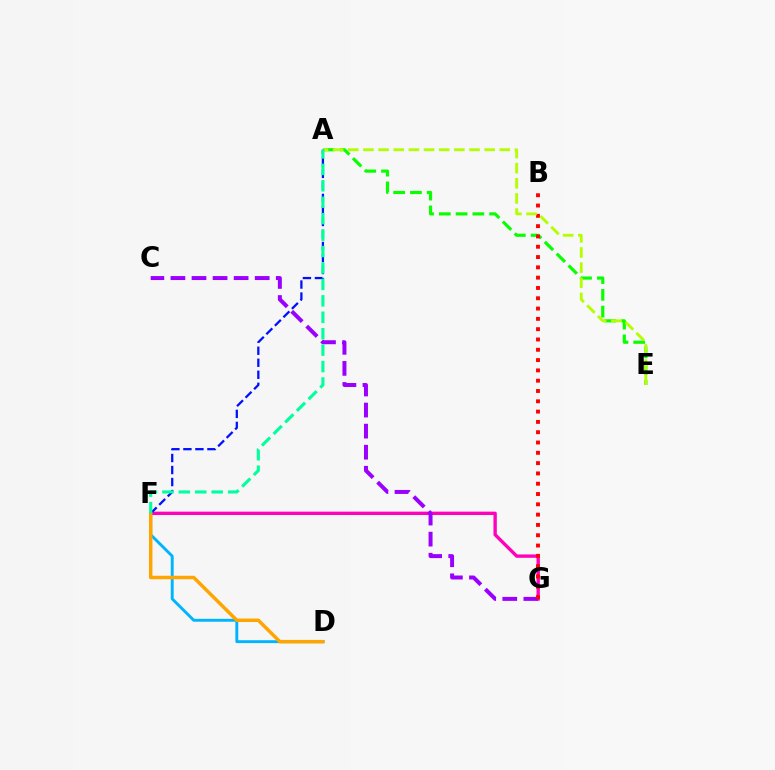{('F', 'G'): [{'color': '#ff00bd', 'line_style': 'solid', 'thickness': 2.42}], ('C', 'G'): [{'color': '#9b00ff', 'line_style': 'dashed', 'thickness': 2.86}], ('A', 'E'): [{'color': '#08ff00', 'line_style': 'dashed', 'thickness': 2.28}, {'color': '#b3ff00', 'line_style': 'dashed', 'thickness': 2.06}], ('D', 'F'): [{'color': '#00b5ff', 'line_style': 'solid', 'thickness': 2.09}, {'color': '#ffa500', 'line_style': 'solid', 'thickness': 2.5}], ('B', 'G'): [{'color': '#ff0000', 'line_style': 'dotted', 'thickness': 2.8}], ('A', 'F'): [{'color': '#0010ff', 'line_style': 'dashed', 'thickness': 1.63}, {'color': '#00ff9d', 'line_style': 'dashed', 'thickness': 2.23}]}